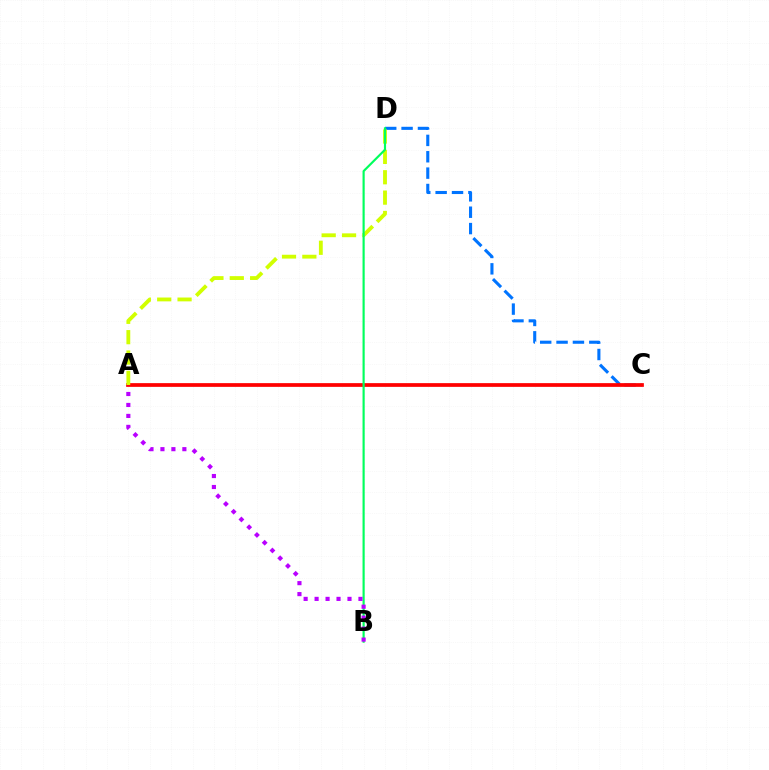{('C', 'D'): [{'color': '#0074ff', 'line_style': 'dashed', 'thickness': 2.22}], ('A', 'C'): [{'color': '#ff0000', 'line_style': 'solid', 'thickness': 2.68}], ('A', 'D'): [{'color': '#d1ff00', 'line_style': 'dashed', 'thickness': 2.77}], ('B', 'D'): [{'color': '#00ff5c', 'line_style': 'solid', 'thickness': 1.56}], ('A', 'B'): [{'color': '#b900ff', 'line_style': 'dotted', 'thickness': 2.98}]}